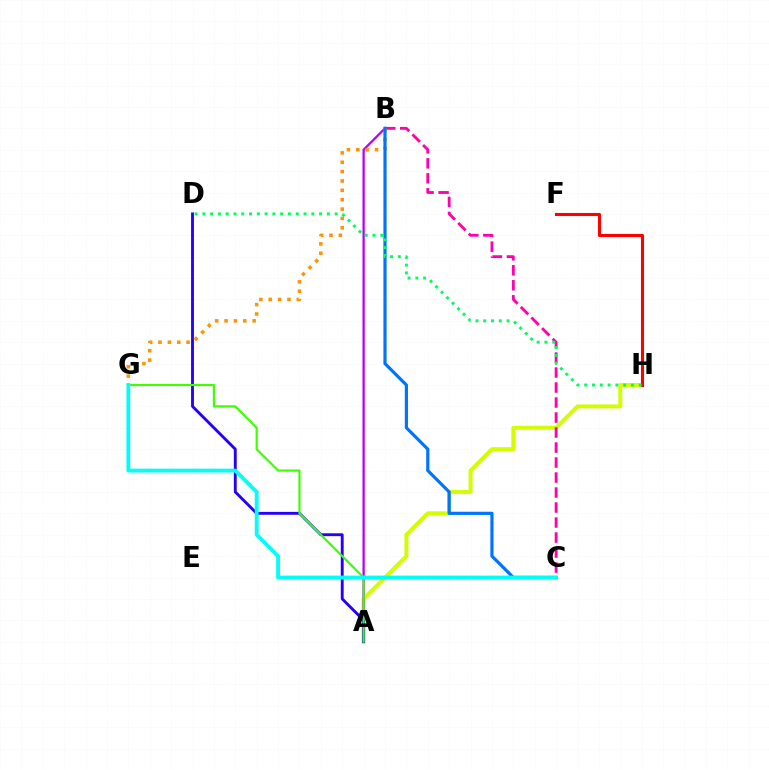{('A', 'H'): [{'color': '#d1ff00', 'line_style': 'solid', 'thickness': 2.85}], ('A', 'B'): [{'color': '#b900ff', 'line_style': 'solid', 'thickness': 1.64}], ('F', 'H'): [{'color': '#ff0000', 'line_style': 'solid', 'thickness': 2.23}], ('A', 'D'): [{'color': '#2500ff', 'line_style': 'solid', 'thickness': 2.07}], ('A', 'G'): [{'color': '#3dff00', 'line_style': 'solid', 'thickness': 1.55}], ('B', 'C'): [{'color': '#ff00ac', 'line_style': 'dashed', 'thickness': 2.04}, {'color': '#0074ff', 'line_style': 'solid', 'thickness': 2.29}], ('B', 'G'): [{'color': '#ff9400', 'line_style': 'dotted', 'thickness': 2.54}], ('D', 'H'): [{'color': '#00ff5c', 'line_style': 'dotted', 'thickness': 2.11}], ('C', 'G'): [{'color': '#00fff6', 'line_style': 'solid', 'thickness': 2.74}]}